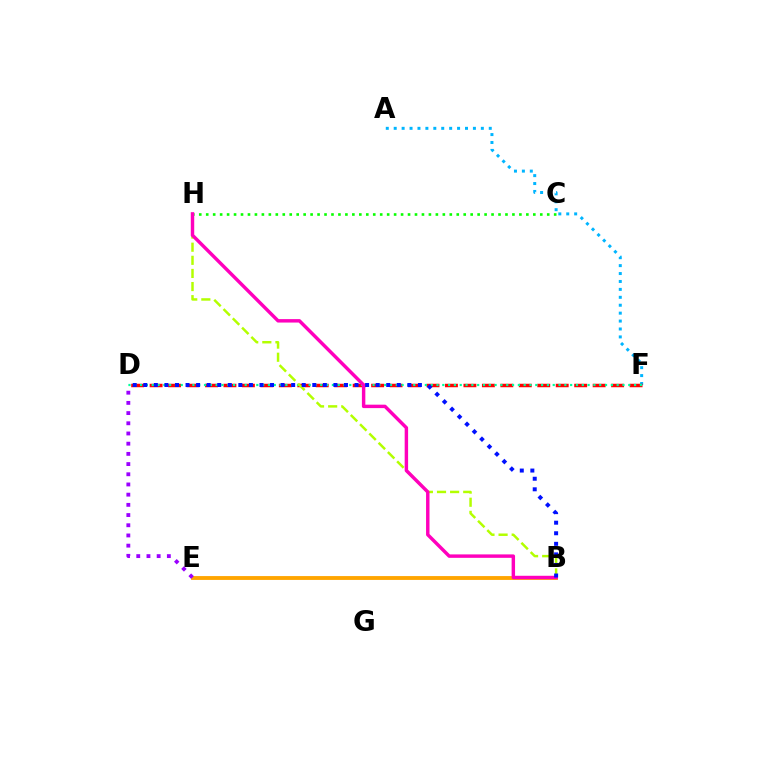{('A', 'F'): [{'color': '#00b5ff', 'line_style': 'dotted', 'thickness': 2.15}], ('D', 'F'): [{'color': '#ff0000', 'line_style': 'dashed', 'thickness': 2.51}, {'color': '#00ff9d', 'line_style': 'dotted', 'thickness': 1.58}], ('B', 'E'): [{'color': '#ffa500', 'line_style': 'solid', 'thickness': 2.77}], ('B', 'H'): [{'color': '#b3ff00', 'line_style': 'dashed', 'thickness': 1.78}, {'color': '#ff00bd', 'line_style': 'solid', 'thickness': 2.47}], ('C', 'H'): [{'color': '#08ff00', 'line_style': 'dotted', 'thickness': 1.89}], ('D', 'E'): [{'color': '#9b00ff', 'line_style': 'dotted', 'thickness': 2.77}], ('B', 'D'): [{'color': '#0010ff', 'line_style': 'dotted', 'thickness': 2.87}]}